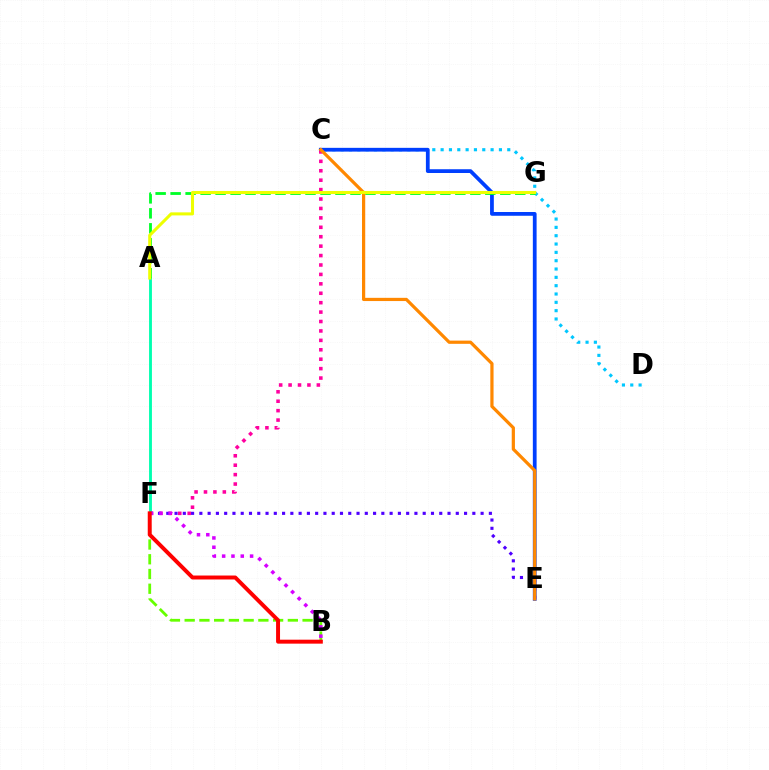{('C', 'D'): [{'color': '#00c7ff', 'line_style': 'dotted', 'thickness': 2.26}], ('C', 'E'): [{'color': '#003fff', 'line_style': 'solid', 'thickness': 2.71}, {'color': '#ff8800', 'line_style': 'solid', 'thickness': 2.31}], ('C', 'F'): [{'color': '#ff00a0', 'line_style': 'dotted', 'thickness': 2.56}], ('E', 'F'): [{'color': '#4f00ff', 'line_style': 'dotted', 'thickness': 2.25}], ('A', 'F'): [{'color': '#00ffaf', 'line_style': 'solid', 'thickness': 2.06}], ('B', 'F'): [{'color': '#66ff00', 'line_style': 'dashed', 'thickness': 2.0}, {'color': '#d600ff', 'line_style': 'dotted', 'thickness': 2.53}, {'color': '#ff0000', 'line_style': 'solid', 'thickness': 2.85}], ('A', 'G'): [{'color': '#00ff27', 'line_style': 'dashed', 'thickness': 2.04}, {'color': '#eeff00', 'line_style': 'solid', 'thickness': 2.2}]}